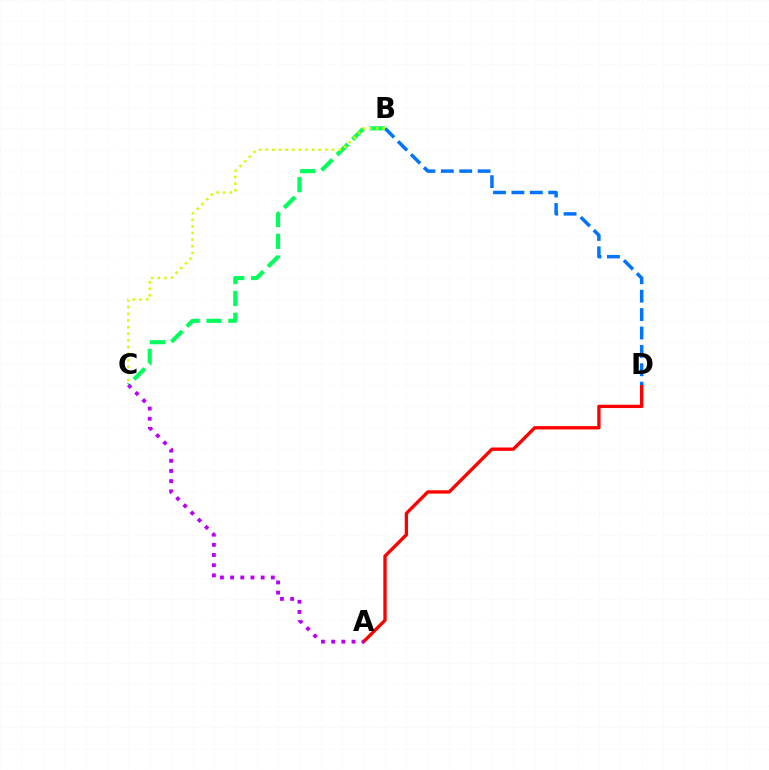{('A', 'D'): [{'color': '#ff0000', 'line_style': 'solid', 'thickness': 2.39}], ('B', 'D'): [{'color': '#0074ff', 'line_style': 'dashed', 'thickness': 2.5}], ('B', 'C'): [{'color': '#00ff5c', 'line_style': 'dashed', 'thickness': 2.97}, {'color': '#d1ff00', 'line_style': 'dotted', 'thickness': 1.8}], ('A', 'C'): [{'color': '#b900ff', 'line_style': 'dotted', 'thickness': 2.77}]}